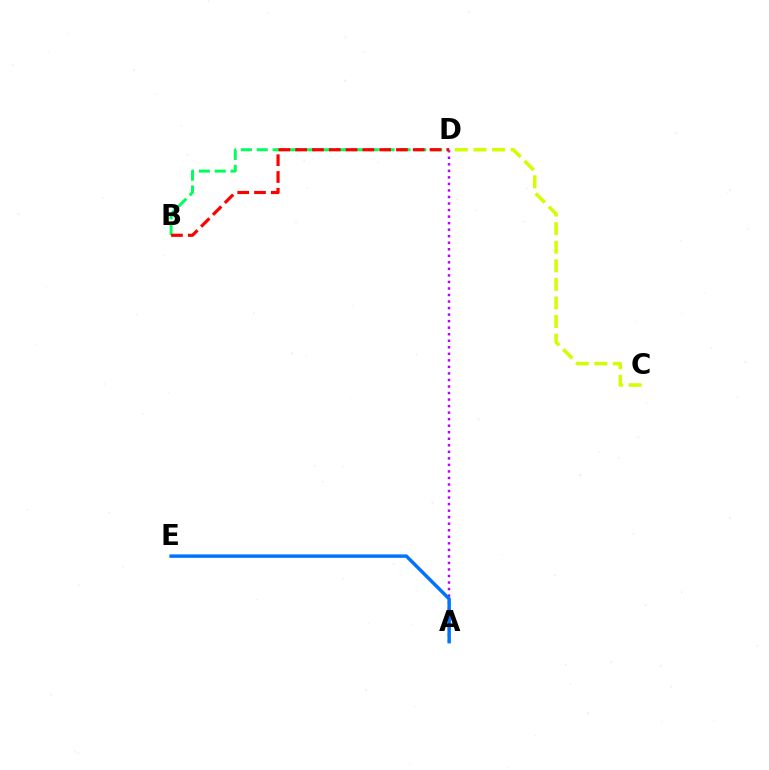{('A', 'D'): [{'color': '#b900ff', 'line_style': 'dotted', 'thickness': 1.78}], ('B', 'D'): [{'color': '#00ff5c', 'line_style': 'dashed', 'thickness': 2.15}, {'color': '#ff0000', 'line_style': 'dashed', 'thickness': 2.28}], ('C', 'D'): [{'color': '#d1ff00', 'line_style': 'dashed', 'thickness': 2.52}], ('A', 'E'): [{'color': '#0074ff', 'line_style': 'solid', 'thickness': 2.48}]}